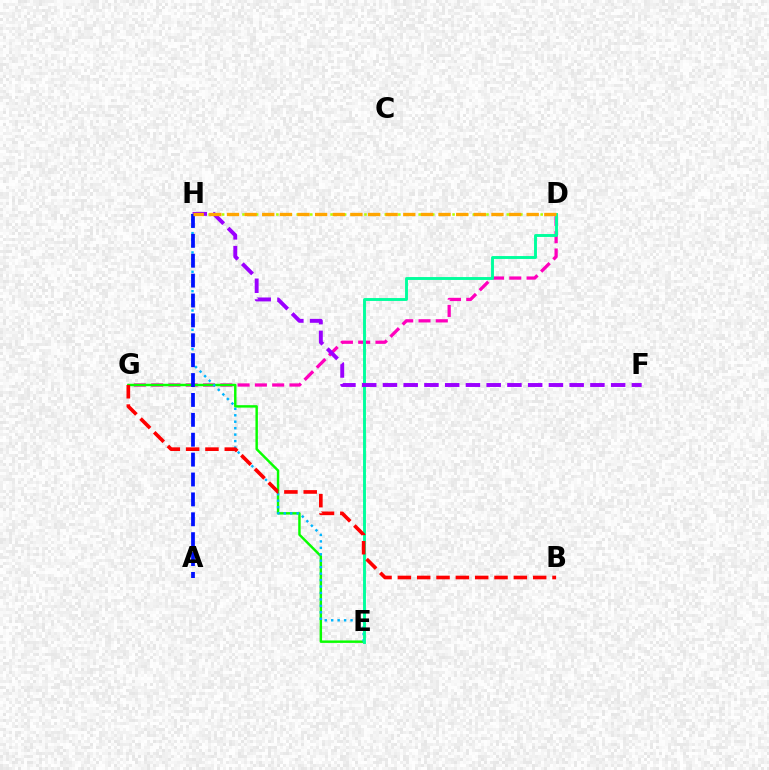{('D', 'G'): [{'color': '#ff00bd', 'line_style': 'dashed', 'thickness': 2.35}], ('E', 'G'): [{'color': '#08ff00', 'line_style': 'solid', 'thickness': 1.76}], ('E', 'H'): [{'color': '#00b5ff', 'line_style': 'dotted', 'thickness': 1.75}], ('D', 'H'): [{'color': '#b3ff00', 'line_style': 'dotted', 'thickness': 1.84}, {'color': '#ffa500', 'line_style': 'dashed', 'thickness': 2.4}], ('D', 'E'): [{'color': '#00ff9d', 'line_style': 'solid', 'thickness': 2.09}], ('F', 'H'): [{'color': '#9b00ff', 'line_style': 'dashed', 'thickness': 2.82}], ('B', 'G'): [{'color': '#ff0000', 'line_style': 'dashed', 'thickness': 2.63}], ('A', 'H'): [{'color': '#0010ff', 'line_style': 'dashed', 'thickness': 2.7}]}